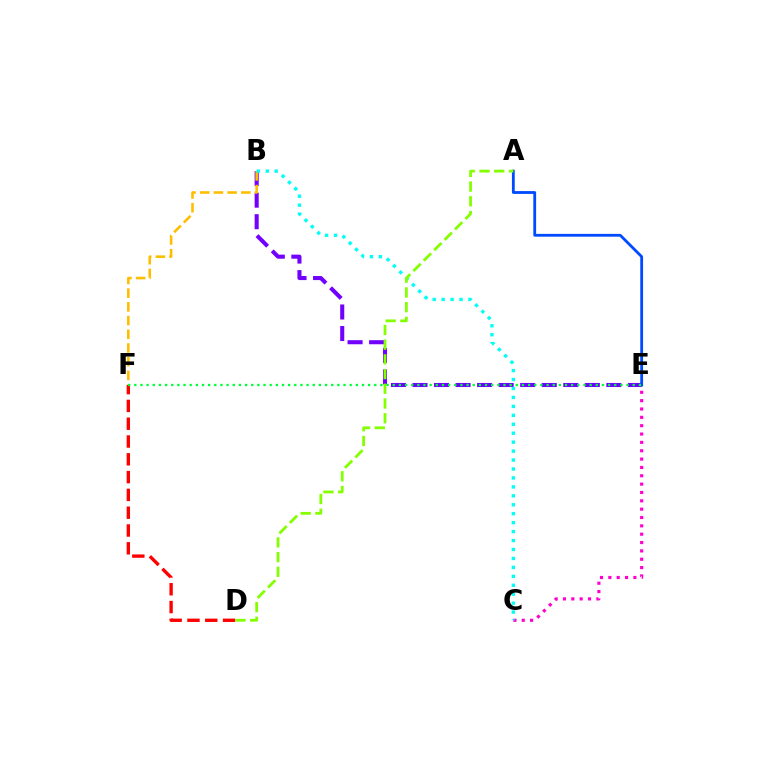{('B', 'E'): [{'color': '#7200ff', 'line_style': 'dashed', 'thickness': 2.93}], ('C', 'E'): [{'color': '#ff00cf', 'line_style': 'dotted', 'thickness': 2.27}], ('A', 'E'): [{'color': '#004bff', 'line_style': 'solid', 'thickness': 2.02}], ('D', 'F'): [{'color': '#ff0000', 'line_style': 'dashed', 'thickness': 2.42}], ('B', 'F'): [{'color': '#ffbd00', 'line_style': 'dashed', 'thickness': 1.86}], ('B', 'C'): [{'color': '#00fff6', 'line_style': 'dotted', 'thickness': 2.43}], ('E', 'F'): [{'color': '#00ff39', 'line_style': 'dotted', 'thickness': 1.67}], ('A', 'D'): [{'color': '#84ff00', 'line_style': 'dashed', 'thickness': 2.0}]}